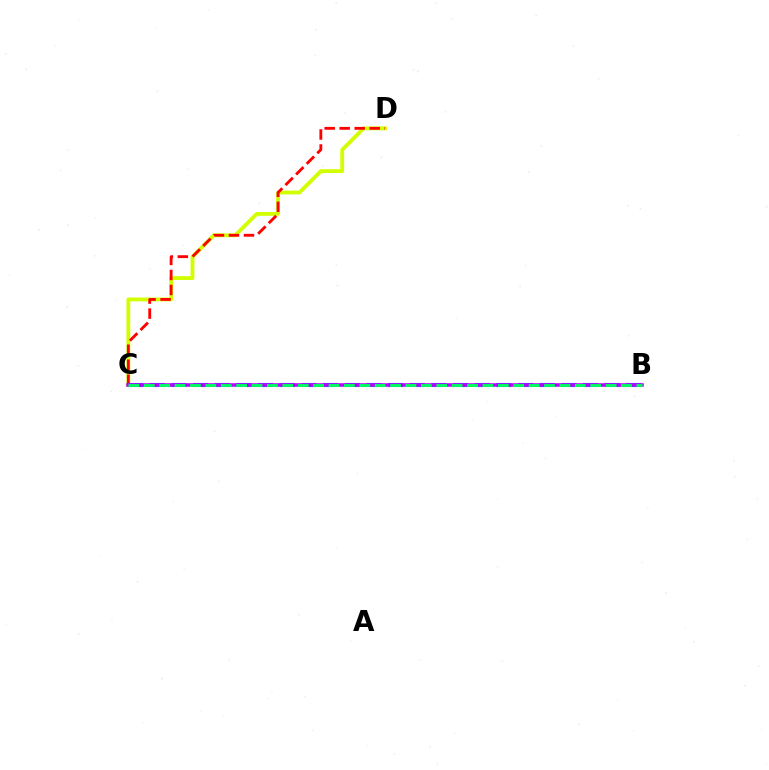{('C', 'D'): [{'color': '#d1ff00', 'line_style': 'solid', 'thickness': 2.77}, {'color': '#ff0000', 'line_style': 'dashed', 'thickness': 2.04}], ('B', 'C'): [{'color': '#0074ff', 'line_style': 'dashed', 'thickness': 2.94}, {'color': '#b900ff', 'line_style': 'solid', 'thickness': 2.54}, {'color': '#00ff5c', 'line_style': 'dashed', 'thickness': 2.09}]}